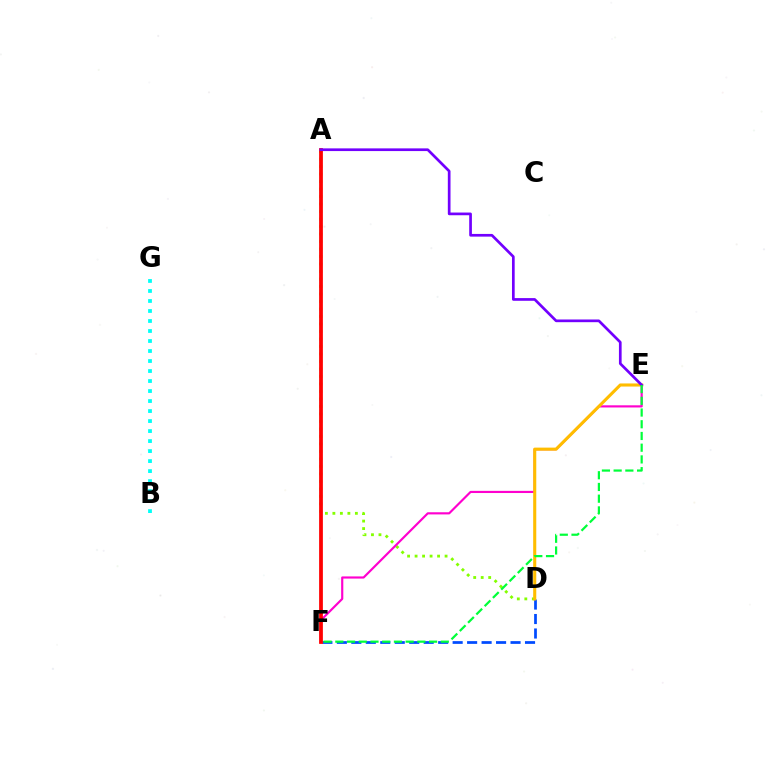{('D', 'F'): [{'color': '#004bff', 'line_style': 'dashed', 'thickness': 1.97}], ('A', 'D'): [{'color': '#84ff00', 'line_style': 'dotted', 'thickness': 2.04}], ('E', 'F'): [{'color': '#ff00cf', 'line_style': 'solid', 'thickness': 1.56}, {'color': '#00ff39', 'line_style': 'dashed', 'thickness': 1.59}], ('D', 'E'): [{'color': '#ffbd00', 'line_style': 'solid', 'thickness': 2.23}], ('A', 'F'): [{'color': '#ff0000', 'line_style': 'solid', 'thickness': 2.7}], ('A', 'E'): [{'color': '#7200ff', 'line_style': 'solid', 'thickness': 1.94}], ('B', 'G'): [{'color': '#00fff6', 'line_style': 'dotted', 'thickness': 2.72}]}